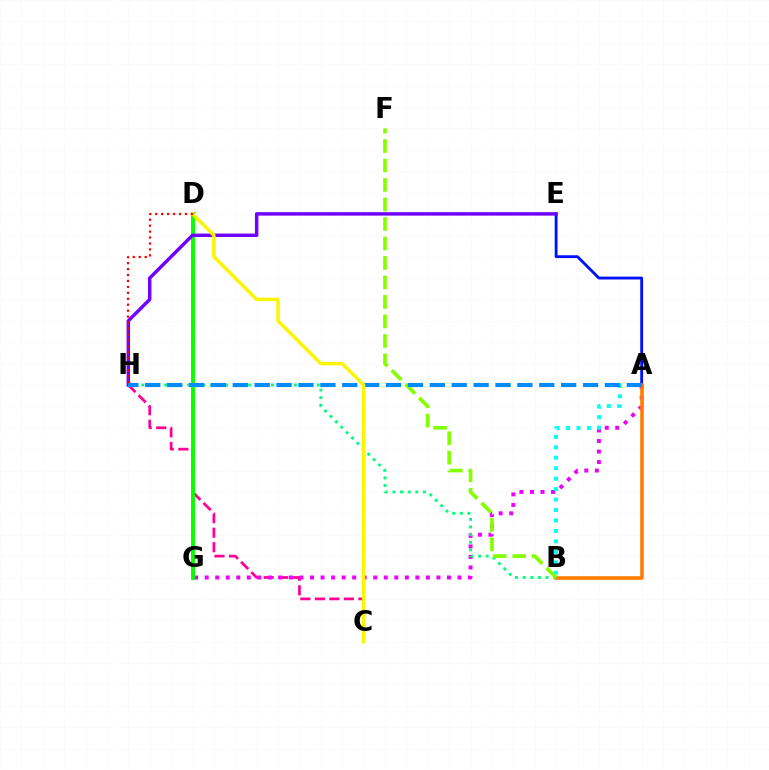{('C', 'H'): [{'color': '#ff0094', 'line_style': 'dashed', 'thickness': 1.97}], ('A', 'G'): [{'color': '#ee00ff', 'line_style': 'dotted', 'thickness': 2.86}], ('A', 'E'): [{'color': '#0010ff', 'line_style': 'solid', 'thickness': 2.04}], ('A', 'B'): [{'color': '#ff7c00', 'line_style': 'solid', 'thickness': 2.58}, {'color': '#00fff6', 'line_style': 'dotted', 'thickness': 2.84}], ('B', 'H'): [{'color': '#00ff74', 'line_style': 'dotted', 'thickness': 2.07}], ('D', 'G'): [{'color': '#08ff00', 'line_style': 'solid', 'thickness': 2.82}], ('E', 'H'): [{'color': '#7200ff', 'line_style': 'solid', 'thickness': 2.49}], ('B', 'F'): [{'color': '#84ff00', 'line_style': 'dashed', 'thickness': 2.65}], ('A', 'H'): [{'color': '#008cff', 'line_style': 'dashed', 'thickness': 2.97}], ('C', 'D'): [{'color': '#fcf500', 'line_style': 'solid', 'thickness': 2.49}], ('D', 'H'): [{'color': '#ff0000', 'line_style': 'dotted', 'thickness': 1.62}]}